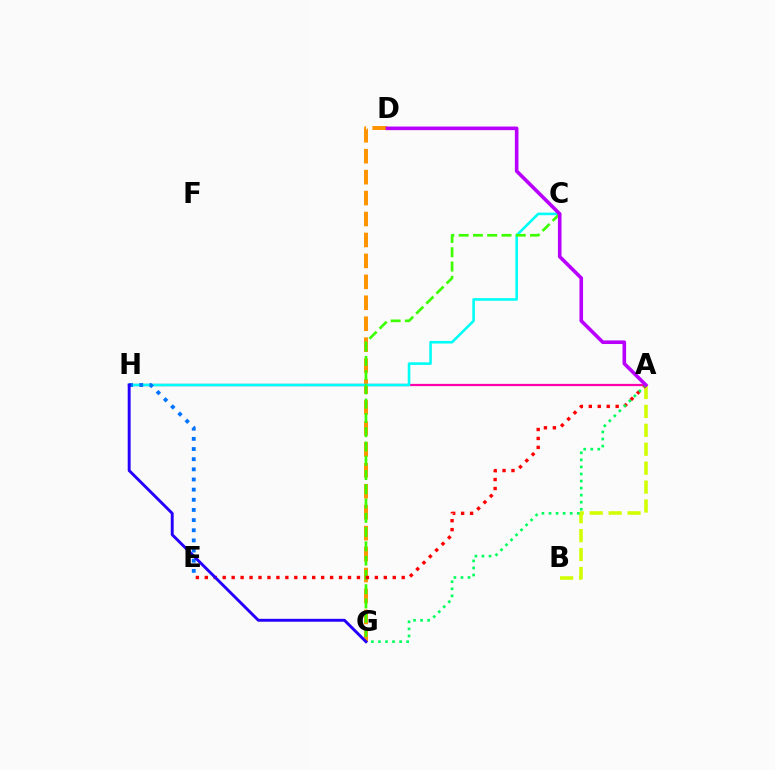{('D', 'G'): [{'color': '#ff9400', 'line_style': 'dashed', 'thickness': 2.84}], ('A', 'B'): [{'color': '#d1ff00', 'line_style': 'dashed', 'thickness': 2.57}], ('A', 'H'): [{'color': '#ff00ac', 'line_style': 'solid', 'thickness': 1.62}], ('C', 'H'): [{'color': '#00fff6', 'line_style': 'solid', 'thickness': 1.88}], ('C', 'G'): [{'color': '#3dff00', 'line_style': 'dashed', 'thickness': 1.94}], ('A', 'E'): [{'color': '#ff0000', 'line_style': 'dotted', 'thickness': 2.43}], ('A', 'G'): [{'color': '#00ff5c', 'line_style': 'dotted', 'thickness': 1.92}], ('A', 'D'): [{'color': '#b900ff', 'line_style': 'solid', 'thickness': 2.59}], ('E', 'H'): [{'color': '#0074ff', 'line_style': 'dotted', 'thickness': 2.76}], ('G', 'H'): [{'color': '#2500ff', 'line_style': 'solid', 'thickness': 2.09}]}